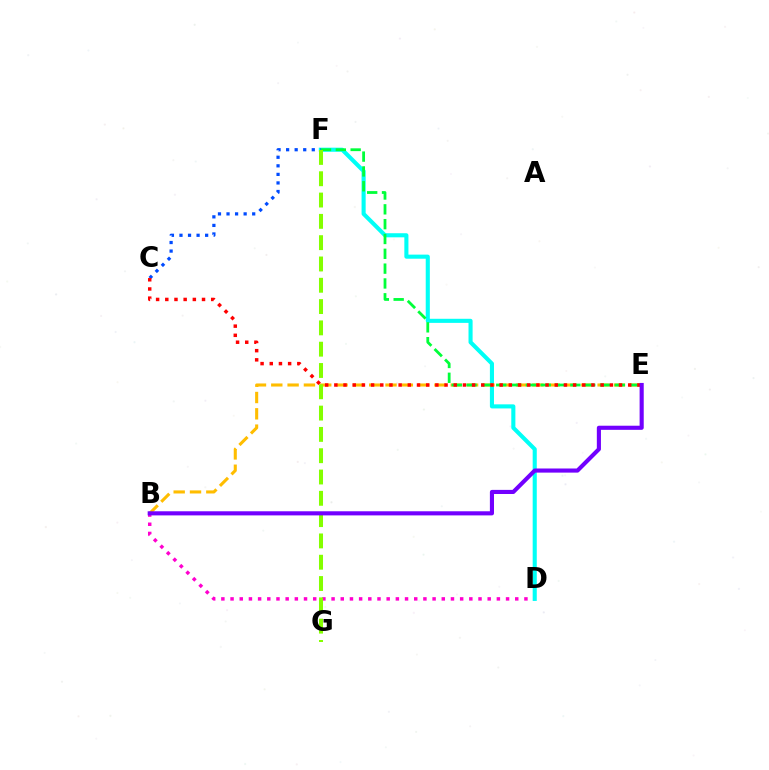{('B', 'D'): [{'color': '#ff00cf', 'line_style': 'dotted', 'thickness': 2.5}], ('D', 'F'): [{'color': '#00fff6', 'line_style': 'solid', 'thickness': 2.95}], ('B', 'E'): [{'color': '#ffbd00', 'line_style': 'dashed', 'thickness': 2.22}, {'color': '#7200ff', 'line_style': 'solid', 'thickness': 2.96}], ('C', 'F'): [{'color': '#004bff', 'line_style': 'dotted', 'thickness': 2.32}], ('E', 'F'): [{'color': '#00ff39', 'line_style': 'dashed', 'thickness': 2.01}], ('C', 'E'): [{'color': '#ff0000', 'line_style': 'dotted', 'thickness': 2.49}], ('F', 'G'): [{'color': '#84ff00', 'line_style': 'dashed', 'thickness': 2.89}]}